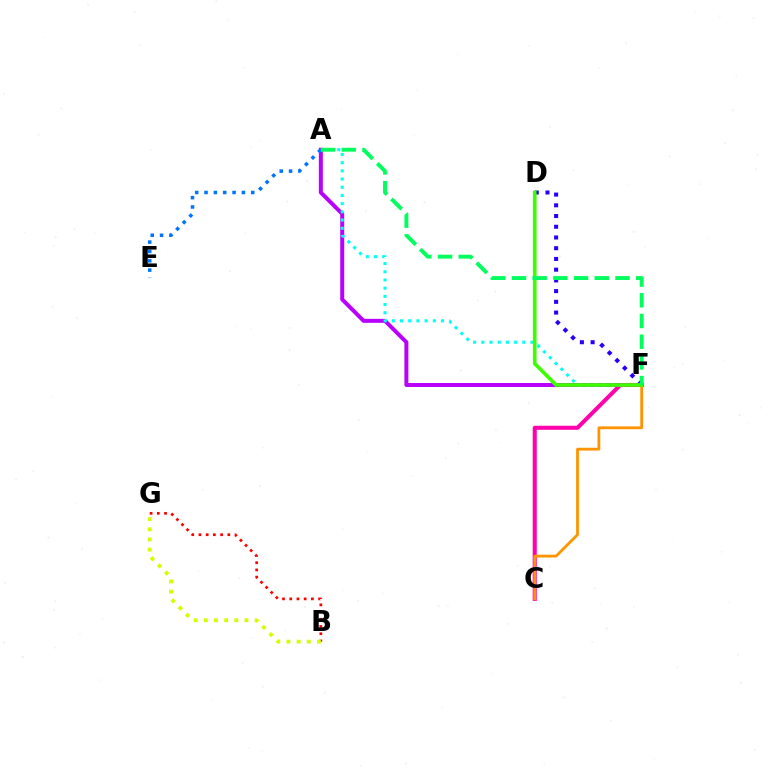{('B', 'G'): [{'color': '#ff0000', 'line_style': 'dotted', 'thickness': 1.96}, {'color': '#d1ff00', 'line_style': 'dotted', 'thickness': 2.76}], ('A', 'F'): [{'color': '#b900ff', 'line_style': 'solid', 'thickness': 2.87}, {'color': '#00fff6', 'line_style': 'dotted', 'thickness': 2.23}, {'color': '#00ff5c', 'line_style': 'dashed', 'thickness': 2.81}], ('A', 'E'): [{'color': '#0074ff', 'line_style': 'dotted', 'thickness': 2.54}], ('D', 'F'): [{'color': '#2500ff', 'line_style': 'dotted', 'thickness': 2.91}, {'color': '#3dff00', 'line_style': 'solid', 'thickness': 2.63}], ('C', 'F'): [{'color': '#ff00ac', 'line_style': 'solid', 'thickness': 2.91}, {'color': '#ff9400', 'line_style': 'solid', 'thickness': 2.01}]}